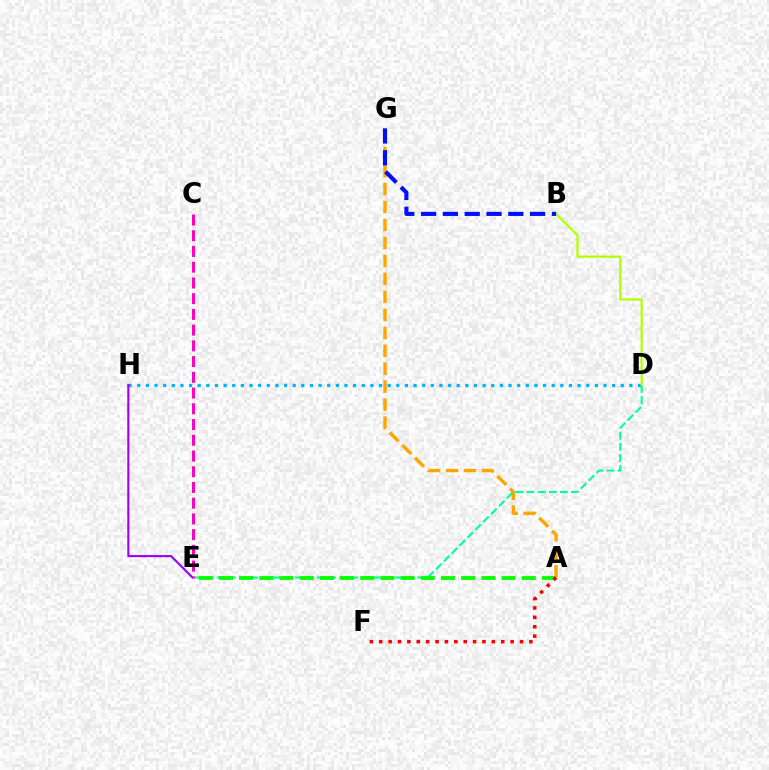{('A', 'G'): [{'color': '#ffa500', 'line_style': 'dashed', 'thickness': 2.44}], ('D', 'E'): [{'color': '#00ff9d', 'line_style': 'dashed', 'thickness': 1.51}], ('D', 'H'): [{'color': '#00b5ff', 'line_style': 'dotted', 'thickness': 2.35}], ('E', 'H'): [{'color': '#9b00ff', 'line_style': 'solid', 'thickness': 1.53}], ('A', 'E'): [{'color': '#08ff00', 'line_style': 'dashed', 'thickness': 2.74}], ('C', 'E'): [{'color': '#ff00bd', 'line_style': 'dashed', 'thickness': 2.14}], ('A', 'F'): [{'color': '#ff0000', 'line_style': 'dotted', 'thickness': 2.55}], ('B', 'D'): [{'color': '#b3ff00', 'line_style': 'solid', 'thickness': 1.6}], ('B', 'G'): [{'color': '#0010ff', 'line_style': 'dashed', 'thickness': 2.96}]}